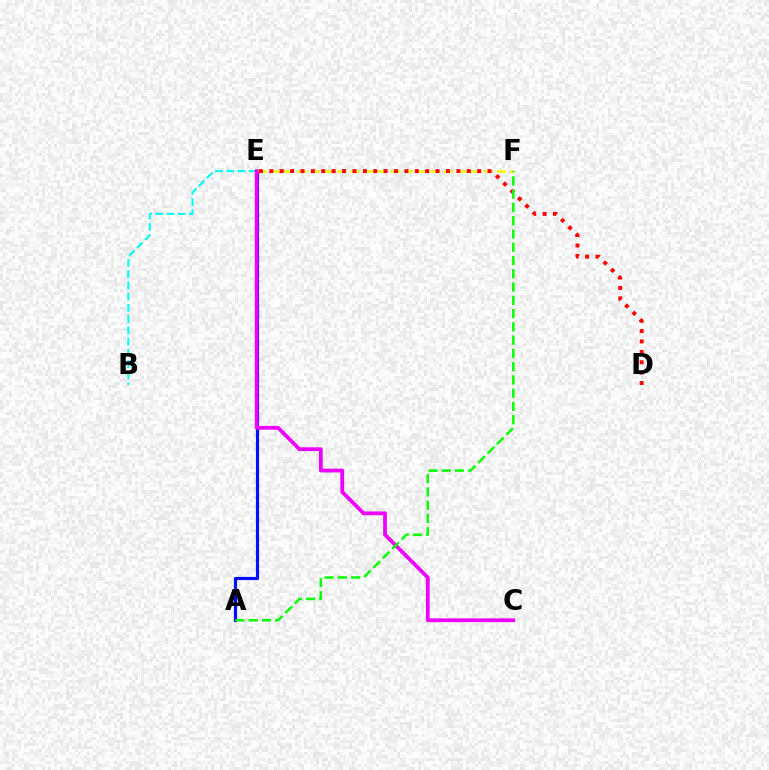{('B', 'E'): [{'color': '#00fff6', 'line_style': 'dashed', 'thickness': 1.53}], ('A', 'E'): [{'color': '#0010ff', 'line_style': 'solid', 'thickness': 2.29}], ('E', 'F'): [{'color': '#fcf500', 'line_style': 'dashed', 'thickness': 1.81}], ('D', 'E'): [{'color': '#ff0000', 'line_style': 'dotted', 'thickness': 2.82}], ('C', 'E'): [{'color': '#ee00ff', 'line_style': 'solid', 'thickness': 2.7}], ('A', 'F'): [{'color': '#08ff00', 'line_style': 'dashed', 'thickness': 1.8}]}